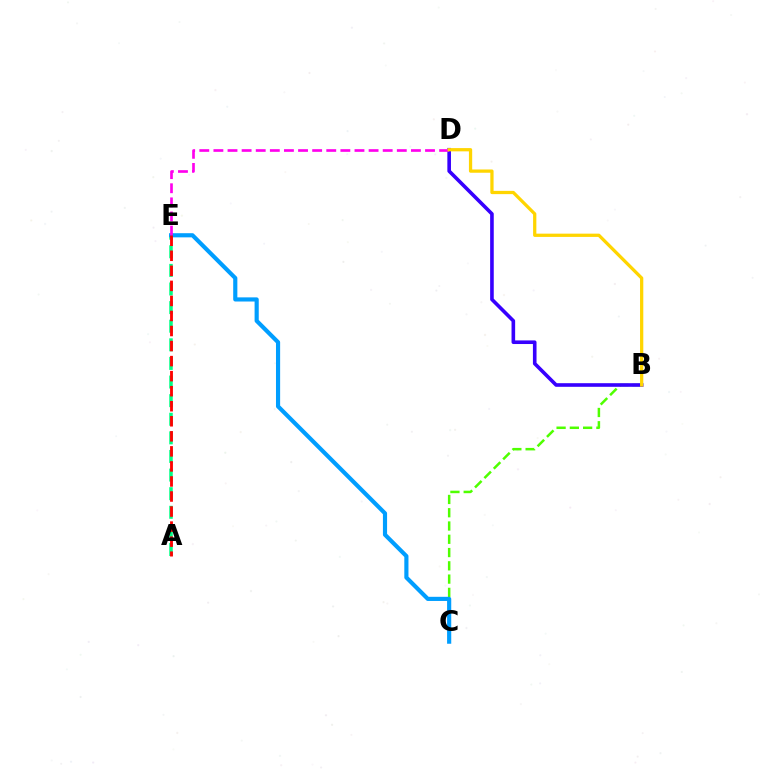{('B', 'C'): [{'color': '#4fff00', 'line_style': 'dashed', 'thickness': 1.8}], ('A', 'E'): [{'color': '#00ff86', 'line_style': 'dashed', 'thickness': 2.53}, {'color': '#ff0000', 'line_style': 'dashed', 'thickness': 2.04}], ('B', 'D'): [{'color': '#3700ff', 'line_style': 'solid', 'thickness': 2.6}, {'color': '#ffd500', 'line_style': 'solid', 'thickness': 2.35}], ('C', 'E'): [{'color': '#009eff', 'line_style': 'solid', 'thickness': 2.99}], ('D', 'E'): [{'color': '#ff00ed', 'line_style': 'dashed', 'thickness': 1.92}]}